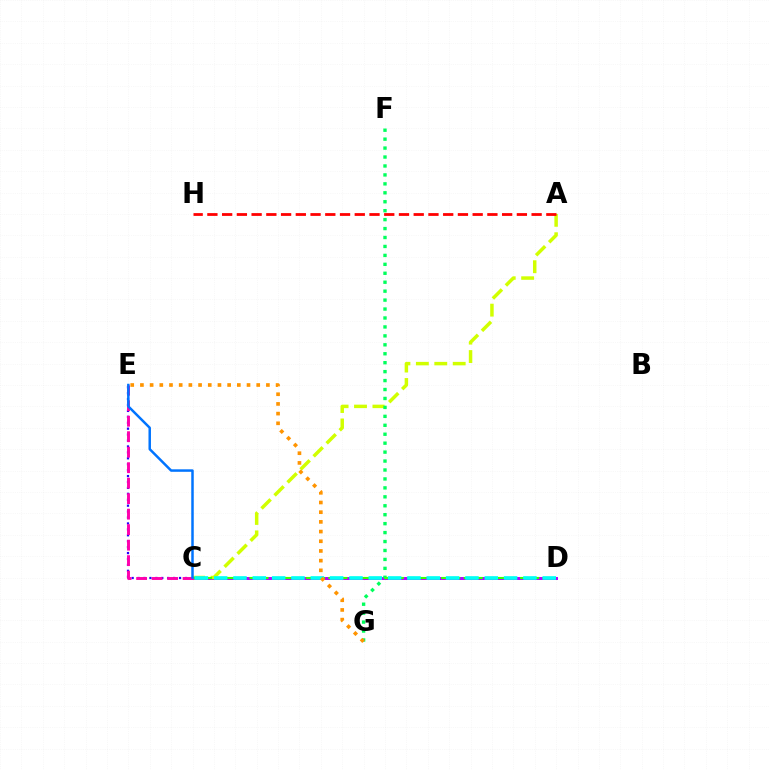{('C', 'D'): [{'color': '#b900ff', 'line_style': 'solid', 'thickness': 2.13}, {'color': '#3dff00', 'line_style': 'dashed', 'thickness': 1.53}, {'color': '#00fff6', 'line_style': 'dashed', 'thickness': 2.63}], ('C', 'E'): [{'color': '#2500ff', 'line_style': 'dotted', 'thickness': 1.61}, {'color': '#ff00ac', 'line_style': 'dashed', 'thickness': 2.1}, {'color': '#0074ff', 'line_style': 'solid', 'thickness': 1.79}], ('A', 'C'): [{'color': '#d1ff00', 'line_style': 'dashed', 'thickness': 2.5}], ('F', 'G'): [{'color': '#00ff5c', 'line_style': 'dotted', 'thickness': 2.43}], ('E', 'G'): [{'color': '#ff9400', 'line_style': 'dotted', 'thickness': 2.63}], ('A', 'H'): [{'color': '#ff0000', 'line_style': 'dashed', 'thickness': 2.0}]}